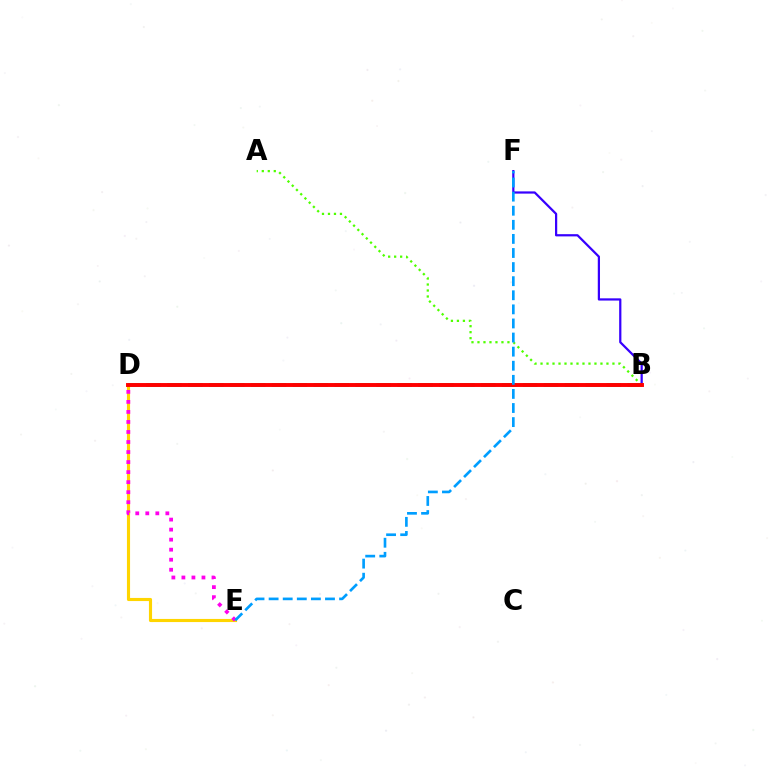{('D', 'E'): [{'color': '#ffd500', 'line_style': 'solid', 'thickness': 2.25}, {'color': '#ff00ed', 'line_style': 'dotted', 'thickness': 2.72}], ('A', 'B'): [{'color': '#4fff00', 'line_style': 'dotted', 'thickness': 1.63}], ('B', 'D'): [{'color': '#00ff86', 'line_style': 'dashed', 'thickness': 2.84}, {'color': '#ff0000', 'line_style': 'solid', 'thickness': 2.82}], ('B', 'F'): [{'color': '#3700ff', 'line_style': 'solid', 'thickness': 1.6}], ('E', 'F'): [{'color': '#009eff', 'line_style': 'dashed', 'thickness': 1.91}]}